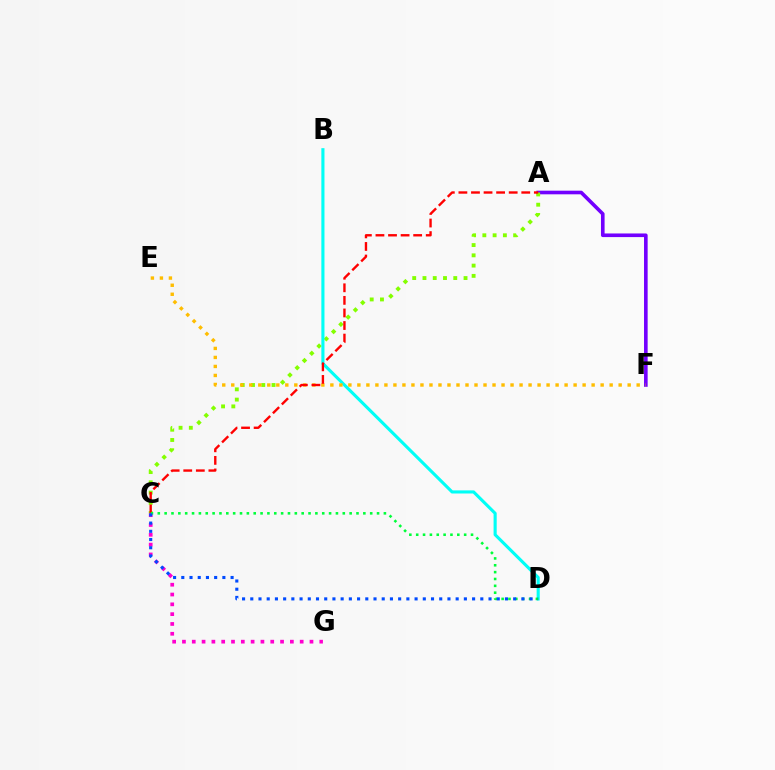{('A', 'F'): [{'color': '#7200ff', 'line_style': 'solid', 'thickness': 2.61}], ('A', 'C'): [{'color': '#84ff00', 'line_style': 'dotted', 'thickness': 2.79}, {'color': '#ff0000', 'line_style': 'dashed', 'thickness': 1.71}], ('B', 'D'): [{'color': '#00fff6', 'line_style': 'solid', 'thickness': 2.24}], ('C', 'G'): [{'color': '#ff00cf', 'line_style': 'dotted', 'thickness': 2.67}], ('E', 'F'): [{'color': '#ffbd00', 'line_style': 'dotted', 'thickness': 2.45}], ('C', 'D'): [{'color': '#00ff39', 'line_style': 'dotted', 'thickness': 1.86}, {'color': '#004bff', 'line_style': 'dotted', 'thickness': 2.23}]}